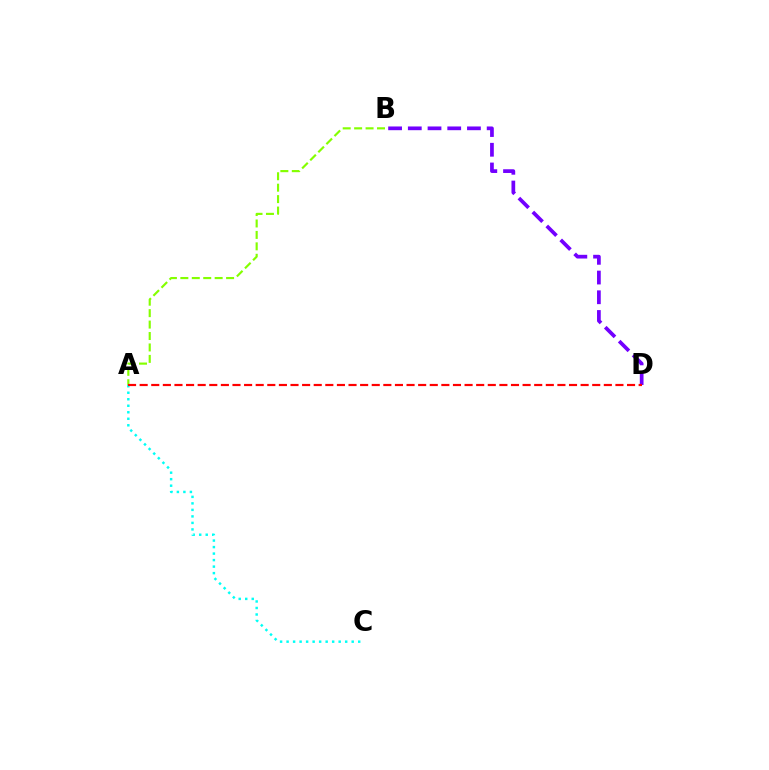{('A', 'B'): [{'color': '#84ff00', 'line_style': 'dashed', 'thickness': 1.55}], ('B', 'D'): [{'color': '#7200ff', 'line_style': 'dashed', 'thickness': 2.68}], ('A', 'C'): [{'color': '#00fff6', 'line_style': 'dotted', 'thickness': 1.77}], ('A', 'D'): [{'color': '#ff0000', 'line_style': 'dashed', 'thickness': 1.58}]}